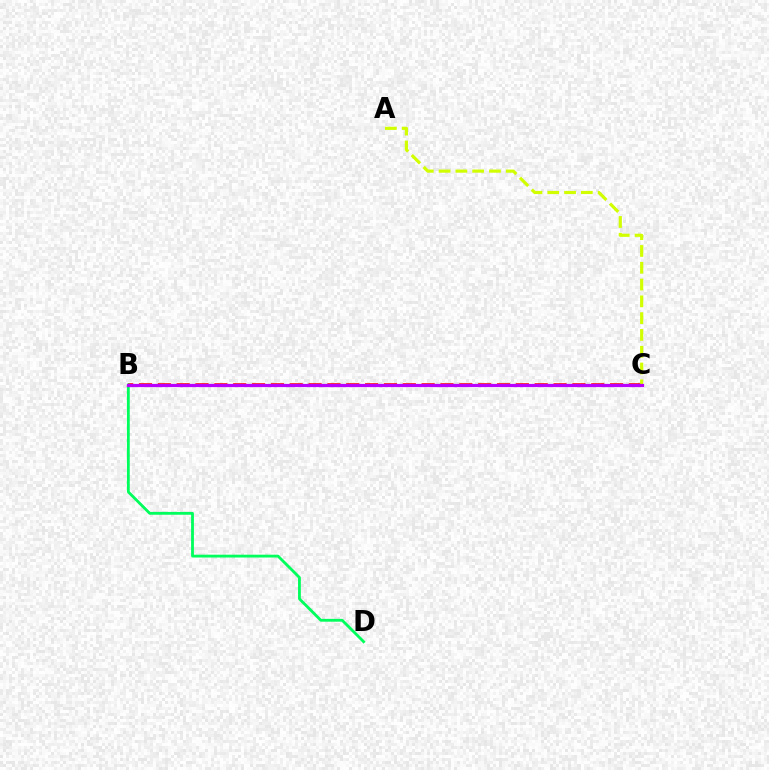{('B', 'C'): [{'color': '#ff0000', 'line_style': 'dashed', 'thickness': 2.56}, {'color': '#0074ff', 'line_style': 'solid', 'thickness': 1.87}, {'color': '#b900ff', 'line_style': 'solid', 'thickness': 2.31}], ('A', 'C'): [{'color': '#d1ff00', 'line_style': 'dashed', 'thickness': 2.28}], ('B', 'D'): [{'color': '#00ff5c', 'line_style': 'solid', 'thickness': 2.03}]}